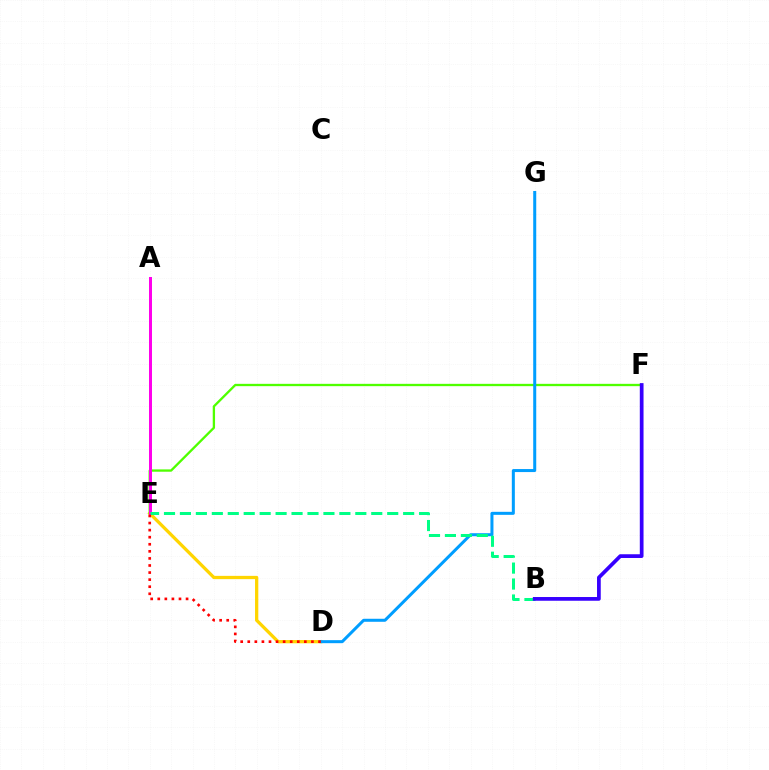{('D', 'E'): [{'color': '#ffd500', 'line_style': 'solid', 'thickness': 2.35}, {'color': '#ff0000', 'line_style': 'dotted', 'thickness': 1.92}], ('E', 'F'): [{'color': '#4fff00', 'line_style': 'solid', 'thickness': 1.67}], ('D', 'G'): [{'color': '#009eff', 'line_style': 'solid', 'thickness': 2.17}], ('A', 'E'): [{'color': '#ff00ed', 'line_style': 'solid', 'thickness': 2.15}], ('B', 'E'): [{'color': '#00ff86', 'line_style': 'dashed', 'thickness': 2.17}], ('B', 'F'): [{'color': '#3700ff', 'line_style': 'solid', 'thickness': 2.69}]}